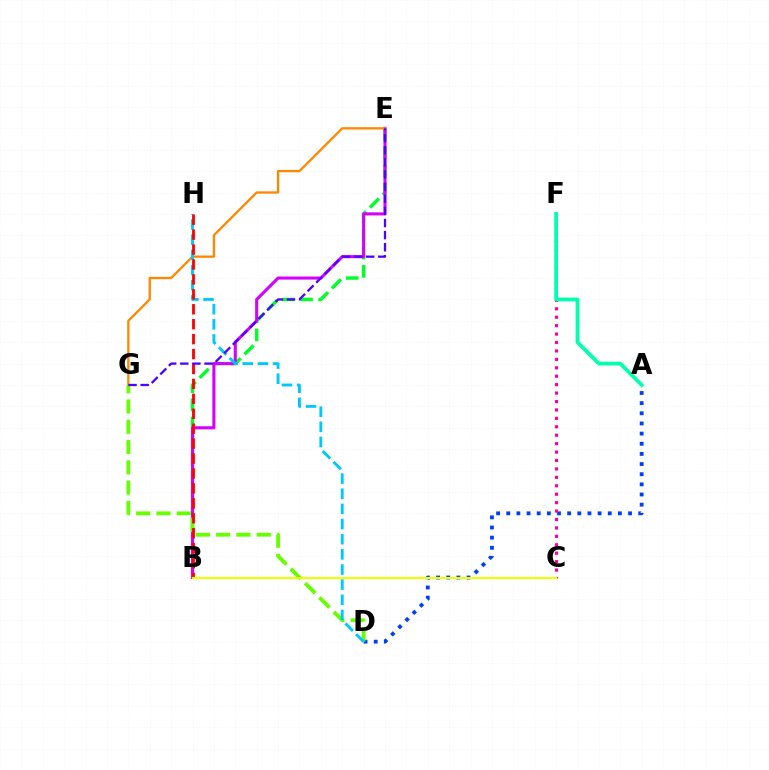{('A', 'D'): [{'color': '#003fff', 'line_style': 'dotted', 'thickness': 2.76}], ('C', 'F'): [{'color': '#ff00a0', 'line_style': 'dotted', 'thickness': 2.29}], ('B', 'E'): [{'color': '#00ff27', 'line_style': 'dashed', 'thickness': 2.47}, {'color': '#d600ff', 'line_style': 'solid', 'thickness': 2.21}], ('A', 'F'): [{'color': '#00ffaf', 'line_style': 'solid', 'thickness': 2.7}], ('E', 'G'): [{'color': '#ff8800', 'line_style': 'solid', 'thickness': 1.66}, {'color': '#4f00ff', 'line_style': 'dashed', 'thickness': 1.65}], ('D', 'G'): [{'color': '#66ff00', 'line_style': 'dashed', 'thickness': 2.75}], ('D', 'H'): [{'color': '#00c7ff', 'line_style': 'dashed', 'thickness': 2.06}], ('B', 'H'): [{'color': '#ff0000', 'line_style': 'dashed', 'thickness': 2.03}], ('B', 'C'): [{'color': '#eeff00', 'line_style': 'solid', 'thickness': 1.52}]}